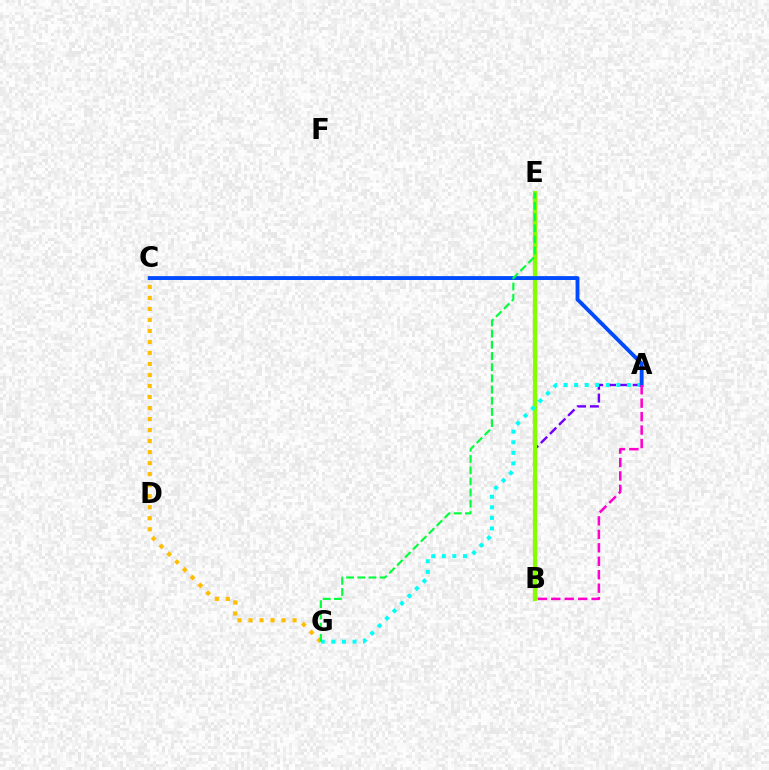{('A', 'B'): [{'color': '#7200ff', 'line_style': 'dashed', 'thickness': 1.74}, {'color': '#ff00cf', 'line_style': 'dashed', 'thickness': 1.83}], ('B', 'E'): [{'color': '#ff0000', 'line_style': 'dashed', 'thickness': 2.98}, {'color': '#84ff00', 'line_style': 'solid', 'thickness': 2.97}], ('A', 'G'): [{'color': '#00fff6', 'line_style': 'dotted', 'thickness': 2.87}], ('C', 'G'): [{'color': '#ffbd00', 'line_style': 'dotted', 'thickness': 2.99}], ('A', 'C'): [{'color': '#004bff', 'line_style': 'solid', 'thickness': 2.79}], ('E', 'G'): [{'color': '#00ff39', 'line_style': 'dashed', 'thickness': 1.52}]}